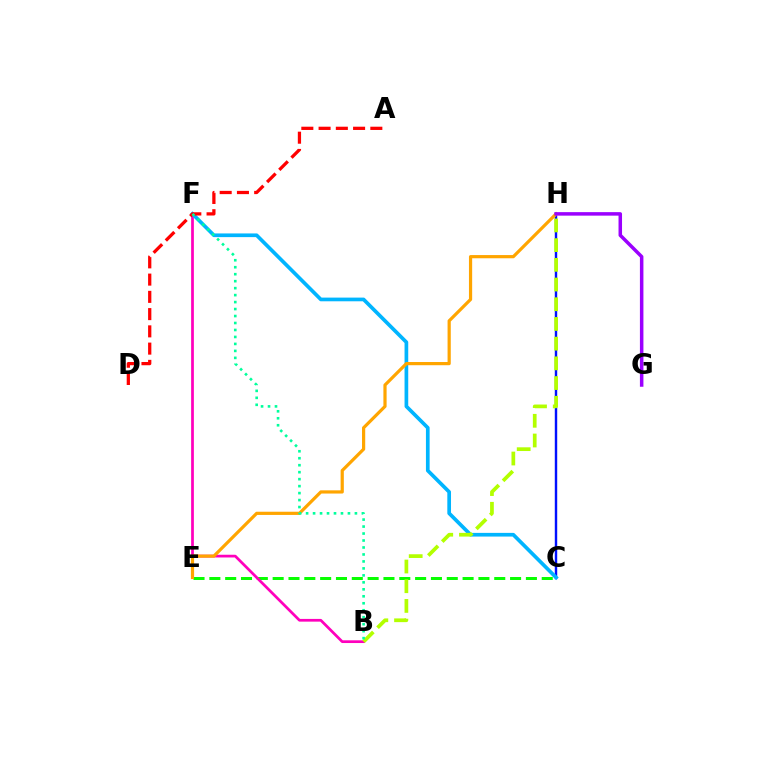{('C', 'E'): [{'color': '#08ff00', 'line_style': 'dashed', 'thickness': 2.15}], ('C', 'H'): [{'color': '#0010ff', 'line_style': 'solid', 'thickness': 1.74}], ('B', 'F'): [{'color': '#ff00bd', 'line_style': 'solid', 'thickness': 1.96}, {'color': '#00ff9d', 'line_style': 'dotted', 'thickness': 1.89}], ('C', 'F'): [{'color': '#00b5ff', 'line_style': 'solid', 'thickness': 2.66}], ('E', 'H'): [{'color': '#ffa500', 'line_style': 'solid', 'thickness': 2.31}], ('A', 'D'): [{'color': '#ff0000', 'line_style': 'dashed', 'thickness': 2.34}], ('B', 'H'): [{'color': '#b3ff00', 'line_style': 'dashed', 'thickness': 2.68}], ('G', 'H'): [{'color': '#9b00ff', 'line_style': 'solid', 'thickness': 2.52}]}